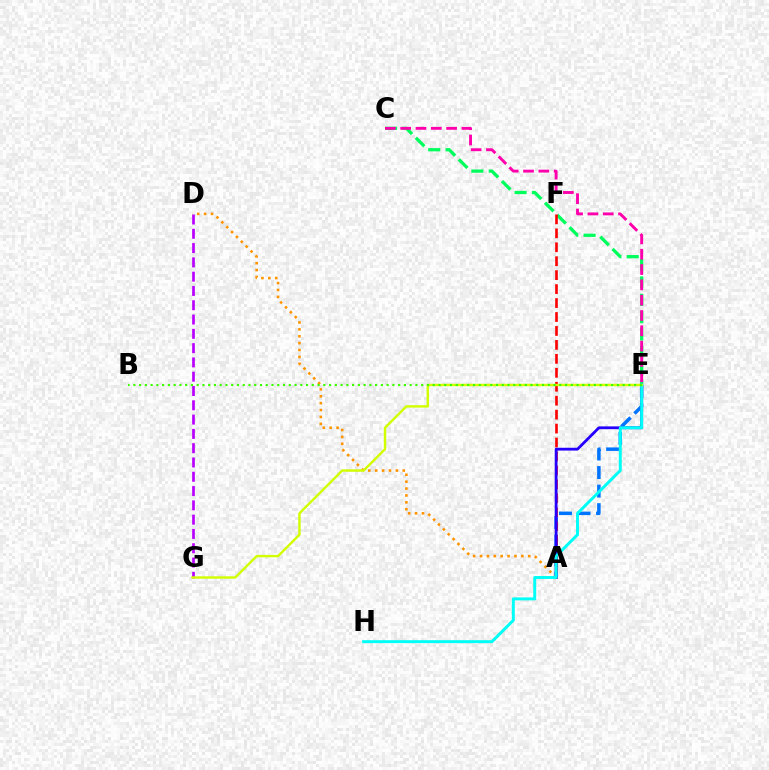{('A', 'E'): [{'color': '#0074ff', 'line_style': 'dashed', 'thickness': 2.52}, {'color': '#2500ff', 'line_style': 'solid', 'thickness': 2.02}], ('C', 'E'): [{'color': '#00ff5c', 'line_style': 'dashed', 'thickness': 2.36}, {'color': '#ff00ac', 'line_style': 'dashed', 'thickness': 2.08}], ('A', 'F'): [{'color': '#ff0000', 'line_style': 'dashed', 'thickness': 1.89}], ('D', 'G'): [{'color': '#b900ff', 'line_style': 'dashed', 'thickness': 1.94}], ('A', 'D'): [{'color': '#ff9400', 'line_style': 'dotted', 'thickness': 1.87}], ('E', 'H'): [{'color': '#00fff6', 'line_style': 'solid', 'thickness': 2.12}], ('E', 'G'): [{'color': '#d1ff00', 'line_style': 'solid', 'thickness': 1.73}], ('B', 'E'): [{'color': '#3dff00', 'line_style': 'dotted', 'thickness': 1.56}]}